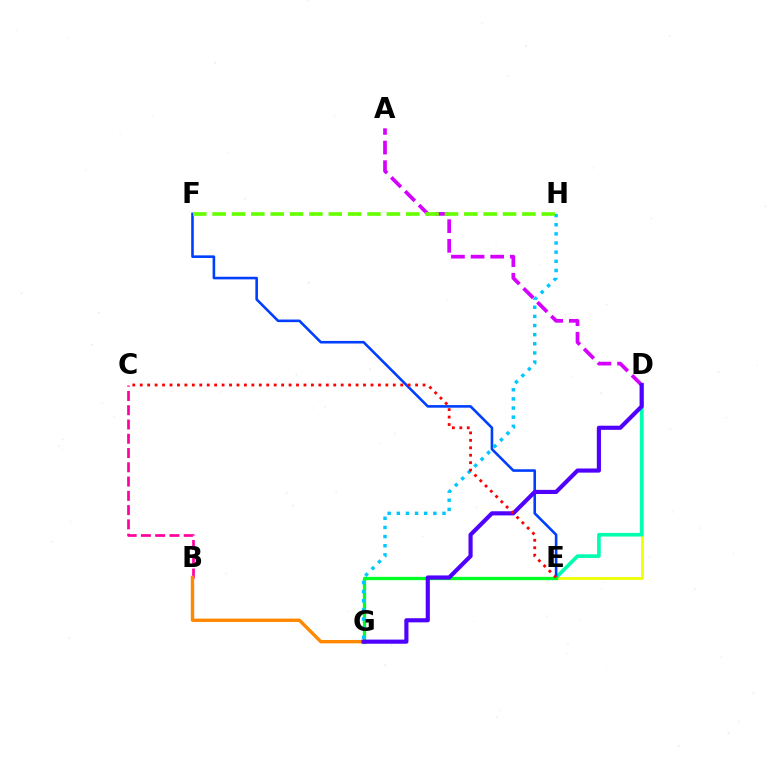{('B', 'C'): [{'color': '#ff00a0', 'line_style': 'dashed', 'thickness': 1.94}], ('D', 'E'): [{'color': '#eeff00', 'line_style': 'solid', 'thickness': 1.96}, {'color': '#00ffaf', 'line_style': 'solid', 'thickness': 2.63}], ('E', 'F'): [{'color': '#003fff', 'line_style': 'solid', 'thickness': 1.87}], ('E', 'G'): [{'color': '#00ff27', 'line_style': 'solid', 'thickness': 2.38}], ('A', 'D'): [{'color': '#d600ff', 'line_style': 'dashed', 'thickness': 2.67}], ('B', 'G'): [{'color': '#ff8800', 'line_style': 'solid', 'thickness': 2.42}], ('G', 'H'): [{'color': '#00c7ff', 'line_style': 'dotted', 'thickness': 2.48}], ('D', 'G'): [{'color': '#4f00ff', 'line_style': 'solid', 'thickness': 2.98}], ('C', 'E'): [{'color': '#ff0000', 'line_style': 'dotted', 'thickness': 2.02}], ('F', 'H'): [{'color': '#66ff00', 'line_style': 'dashed', 'thickness': 2.63}]}